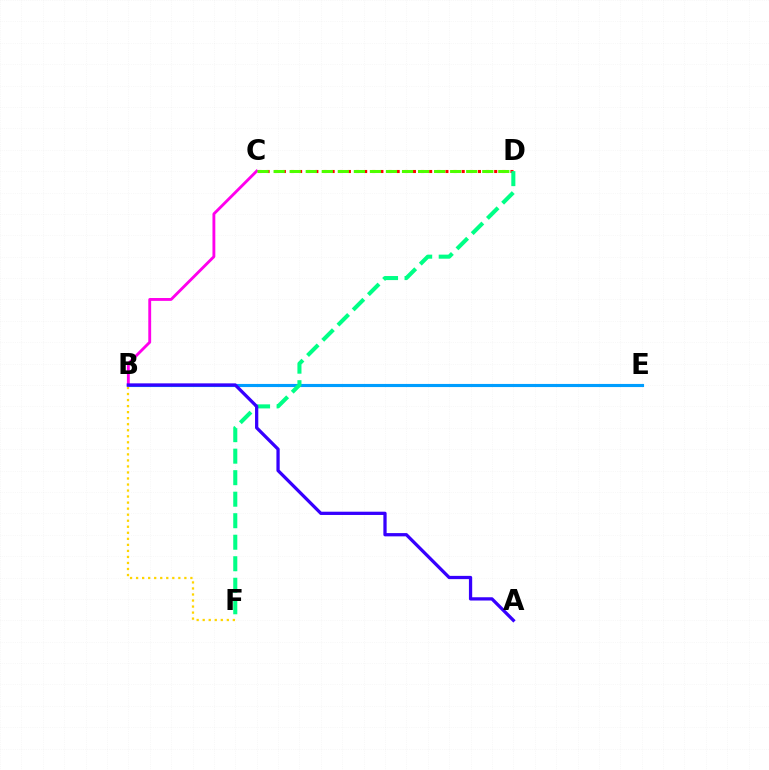{('B', 'E'): [{'color': '#009eff', 'line_style': 'solid', 'thickness': 2.24}], ('B', 'C'): [{'color': '#ff00ed', 'line_style': 'solid', 'thickness': 2.06}], ('B', 'F'): [{'color': '#ffd500', 'line_style': 'dotted', 'thickness': 1.64}], ('C', 'D'): [{'color': '#ff0000', 'line_style': 'dotted', 'thickness': 2.21}, {'color': '#4fff00', 'line_style': 'dashed', 'thickness': 2.18}], ('D', 'F'): [{'color': '#00ff86', 'line_style': 'dashed', 'thickness': 2.92}], ('A', 'B'): [{'color': '#3700ff', 'line_style': 'solid', 'thickness': 2.35}]}